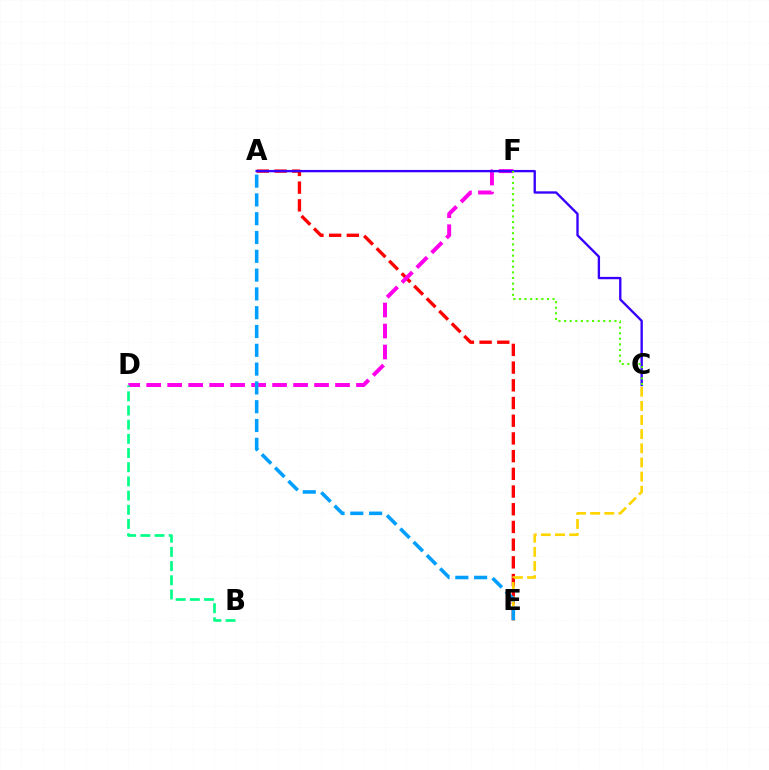{('A', 'E'): [{'color': '#ff0000', 'line_style': 'dashed', 'thickness': 2.41}, {'color': '#009eff', 'line_style': 'dashed', 'thickness': 2.55}], ('D', 'F'): [{'color': '#ff00ed', 'line_style': 'dashed', 'thickness': 2.85}], ('C', 'E'): [{'color': '#ffd500', 'line_style': 'dashed', 'thickness': 1.92}], ('A', 'C'): [{'color': '#3700ff', 'line_style': 'solid', 'thickness': 1.69}], ('C', 'F'): [{'color': '#4fff00', 'line_style': 'dotted', 'thickness': 1.52}], ('B', 'D'): [{'color': '#00ff86', 'line_style': 'dashed', 'thickness': 1.93}]}